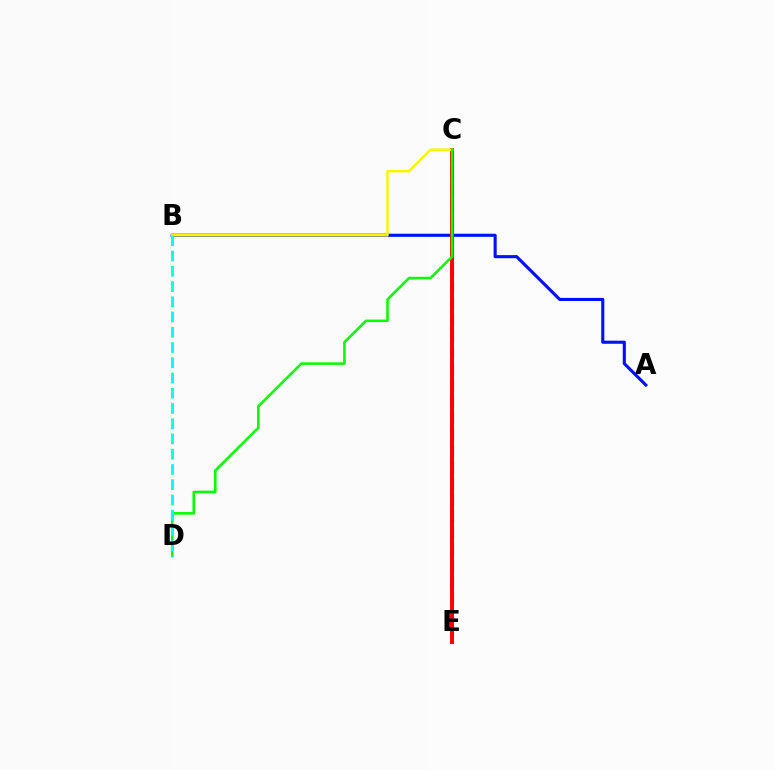{('A', 'B'): [{'color': '#0010ff', 'line_style': 'solid', 'thickness': 2.24}], ('C', 'E'): [{'color': '#ee00ff', 'line_style': 'dashed', 'thickness': 2.22}, {'color': '#ff0000', 'line_style': 'solid', 'thickness': 2.85}], ('B', 'C'): [{'color': '#fcf500', 'line_style': 'solid', 'thickness': 1.8}], ('C', 'D'): [{'color': '#08ff00', 'line_style': 'solid', 'thickness': 1.87}], ('B', 'D'): [{'color': '#00fff6', 'line_style': 'dashed', 'thickness': 2.07}]}